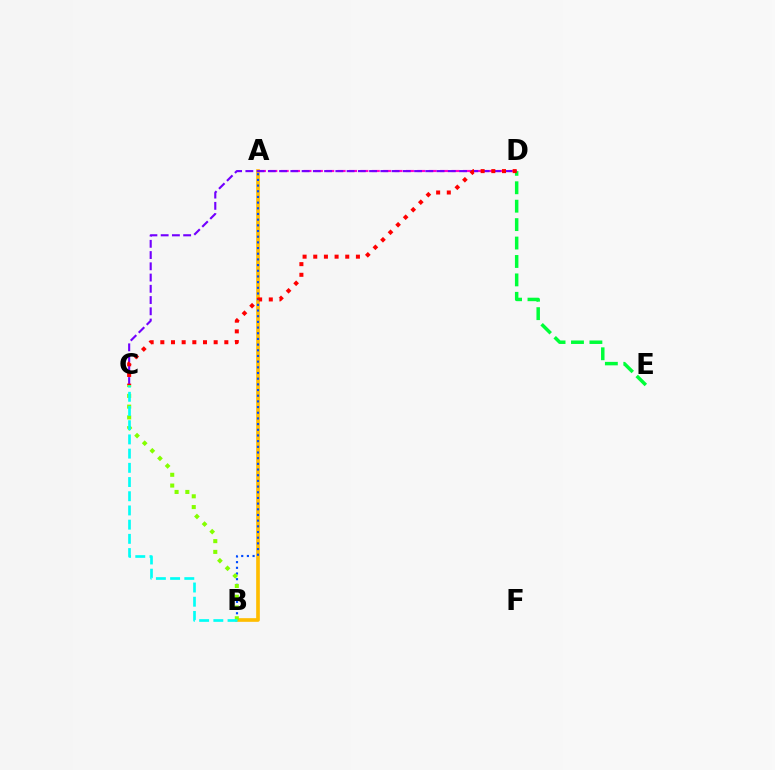{('D', 'E'): [{'color': '#00ff39', 'line_style': 'dashed', 'thickness': 2.5}], ('A', 'B'): [{'color': '#ffbd00', 'line_style': 'solid', 'thickness': 2.63}, {'color': '#004bff', 'line_style': 'dotted', 'thickness': 1.54}], ('A', 'D'): [{'color': '#ff00cf', 'line_style': 'dashed', 'thickness': 1.55}], ('C', 'D'): [{'color': '#7200ff', 'line_style': 'dashed', 'thickness': 1.53}, {'color': '#ff0000', 'line_style': 'dotted', 'thickness': 2.9}], ('B', 'C'): [{'color': '#84ff00', 'line_style': 'dotted', 'thickness': 2.92}, {'color': '#00fff6', 'line_style': 'dashed', 'thickness': 1.93}]}